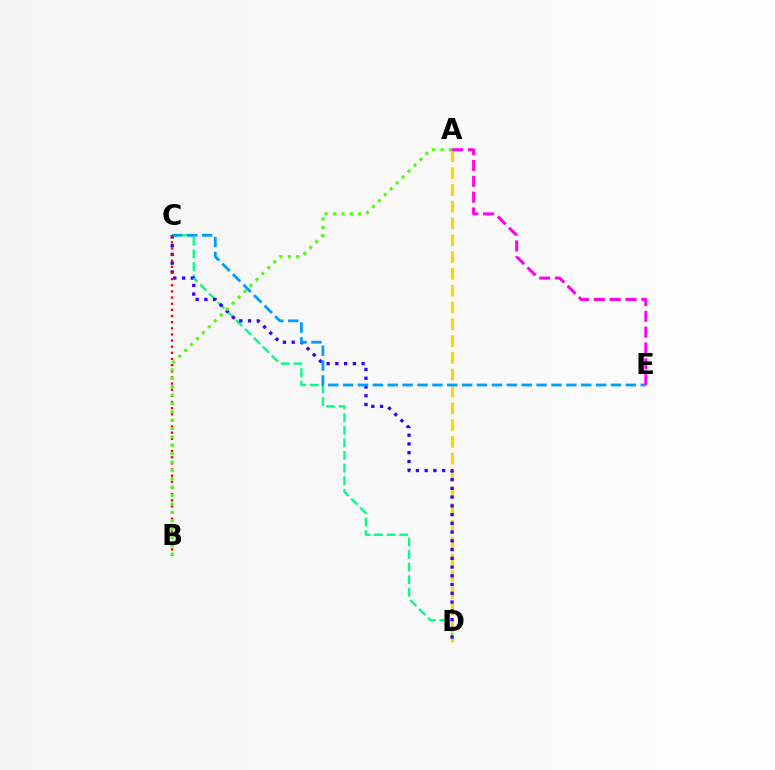{('C', 'D'): [{'color': '#00ff86', 'line_style': 'dashed', 'thickness': 1.71}, {'color': '#3700ff', 'line_style': 'dotted', 'thickness': 2.38}], ('A', 'D'): [{'color': '#ffd500', 'line_style': 'dashed', 'thickness': 2.28}], ('C', 'E'): [{'color': '#009eff', 'line_style': 'dashed', 'thickness': 2.02}], ('B', 'C'): [{'color': '#ff0000', 'line_style': 'dotted', 'thickness': 1.67}], ('A', 'B'): [{'color': '#4fff00', 'line_style': 'dotted', 'thickness': 2.28}], ('A', 'E'): [{'color': '#ff00ed', 'line_style': 'dashed', 'thickness': 2.15}]}